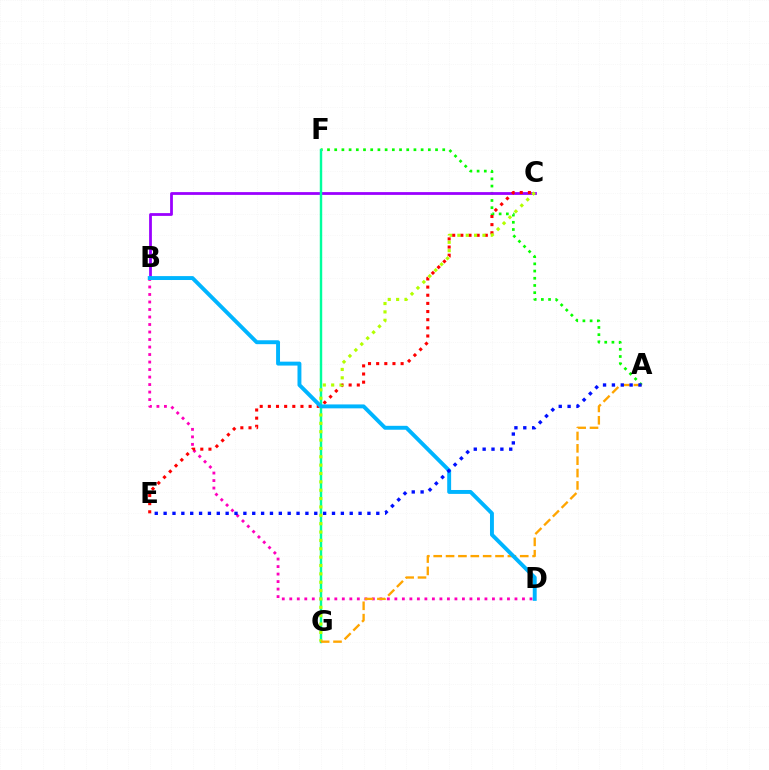{('A', 'F'): [{'color': '#08ff00', 'line_style': 'dotted', 'thickness': 1.96}], ('B', 'D'): [{'color': '#ff00bd', 'line_style': 'dotted', 'thickness': 2.04}, {'color': '#00b5ff', 'line_style': 'solid', 'thickness': 2.82}], ('B', 'C'): [{'color': '#9b00ff', 'line_style': 'solid', 'thickness': 2.0}], ('C', 'E'): [{'color': '#ff0000', 'line_style': 'dotted', 'thickness': 2.21}], ('F', 'G'): [{'color': '#00ff9d', 'line_style': 'solid', 'thickness': 1.75}], ('C', 'G'): [{'color': '#b3ff00', 'line_style': 'dotted', 'thickness': 2.27}], ('A', 'G'): [{'color': '#ffa500', 'line_style': 'dashed', 'thickness': 1.68}], ('A', 'E'): [{'color': '#0010ff', 'line_style': 'dotted', 'thickness': 2.41}]}